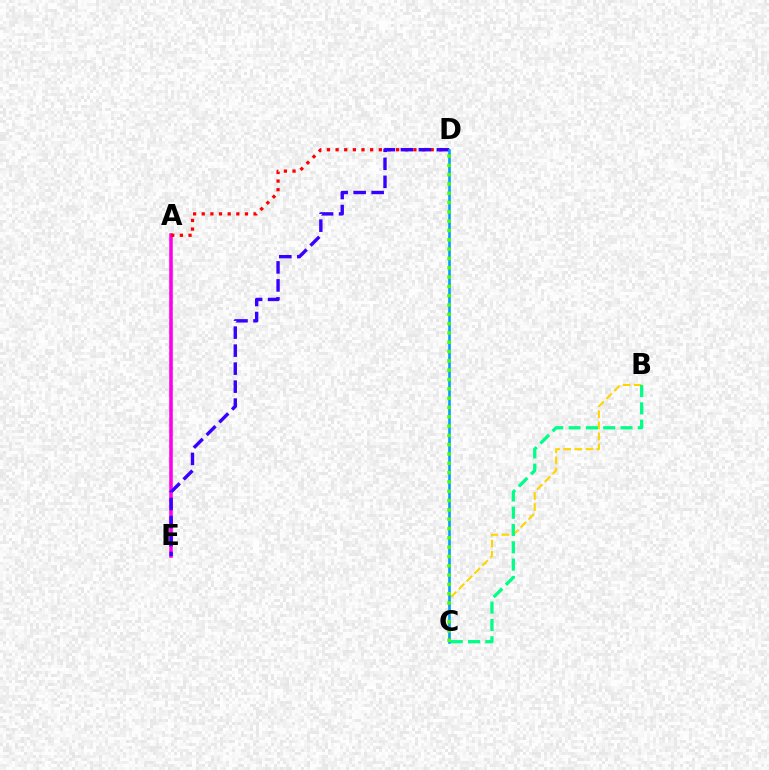{('A', 'E'): [{'color': '#ff00ed', 'line_style': 'solid', 'thickness': 2.57}], ('A', 'D'): [{'color': '#ff0000', 'line_style': 'dotted', 'thickness': 2.35}], ('D', 'E'): [{'color': '#3700ff', 'line_style': 'dashed', 'thickness': 2.45}], ('B', 'C'): [{'color': '#ffd500', 'line_style': 'dashed', 'thickness': 1.51}, {'color': '#00ff86', 'line_style': 'dashed', 'thickness': 2.35}], ('C', 'D'): [{'color': '#009eff', 'line_style': 'solid', 'thickness': 1.88}, {'color': '#4fff00', 'line_style': 'dotted', 'thickness': 2.53}]}